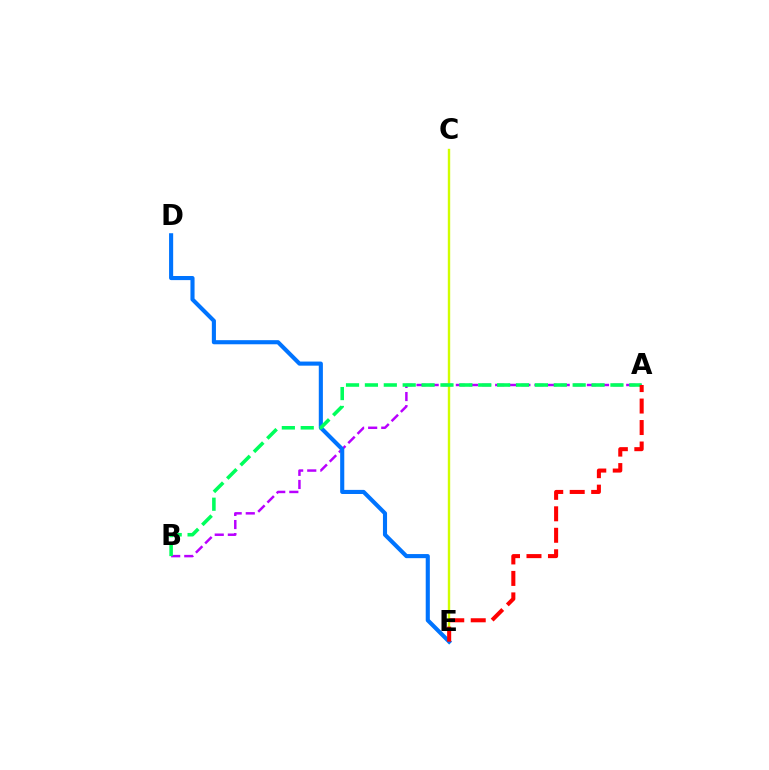{('A', 'B'): [{'color': '#b900ff', 'line_style': 'dashed', 'thickness': 1.78}, {'color': '#00ff5c', 'line_style': 'dashed', 'thickness': 2.57}], ('C', 'E'): [{'color': '#d1ff00', 'line_style': 'solid', 'thickness': 1.73}], ('D', 'E'): [{'color': '#0074ff', 'line_style': 'solid', 'thickness': 2.96}], ('A', 'E'): [{'color': '#ff0000', 'line_style': 'dashed', 'thickness': 2.92}]}